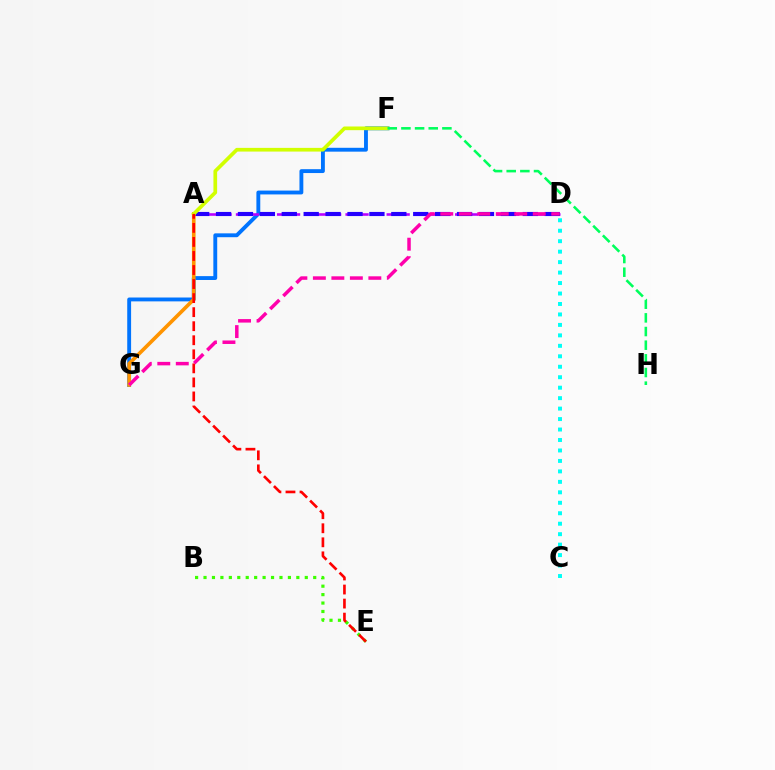{('F', 'G'): [{'color': '#0074ff', 'line_style': 'solid', 'thickness': 2.78}], ('A', 'D'): [{'color': '#b900ff', 'line_style': 'dashed', 'thickness': 1.86}, {'color': '#2500ff', 'line_style': 'dashed', 'thickness': 2.98}], ('C', 'D'): [{'color': '#00fff6', 'line_style': 'dotted', 'thickness': 2.84}], ('A', 'G'): [{'color': '#ff9400', 'line_style': 'solid', 'thickness': 2.62}], ('B', 'E'): [{'color': '#3dff00', 'line_style': 'dotted', 'thickness': 2.29}], ('A', 'F'): [{'color': '#d1ff00', 'line_style': 'solid', 'thickness': 2.65}], ('A', 'E'): [{'color': '#ff0000', 'line_style': 'dashed', 'thickness': 1.91}], ('D', 'G'): [{'color': '#ff00ac', 'line_style': 'dashed', 'thickness': 2.51}], ('F', 'H'): [{'color': '#00ff5c', 'line_style': 'dashed', 'thickness': 1.86}]}